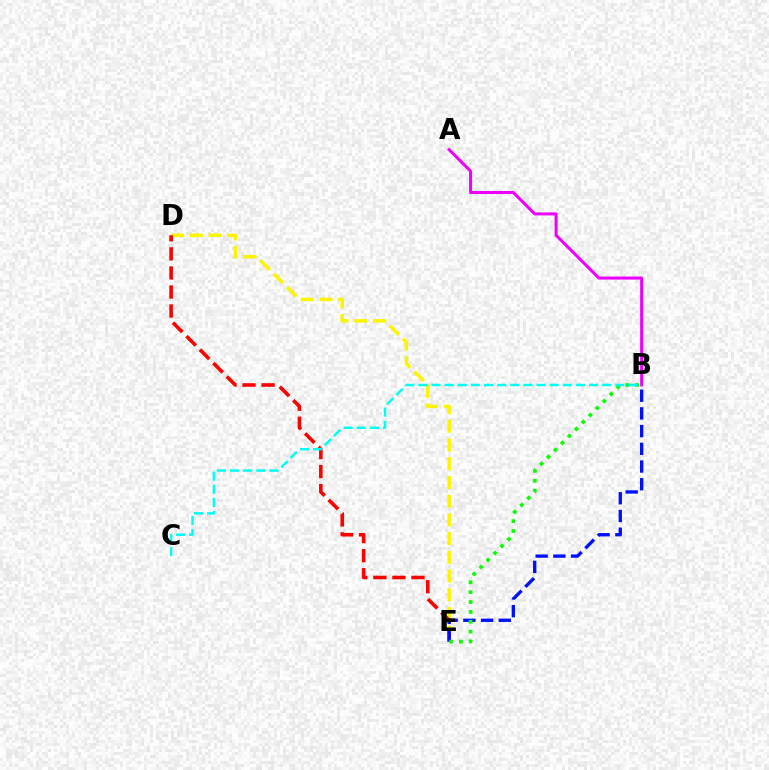{('D', 'E'): [{'color': '#fcf500', 'line_style': 'dashed', 'thickness': 2.55}, {'color': '#ff0000', 'line_style': 'dashed', 'thickness': 2.59}], ('A', 'B'): [{'color': '#ee00ff', 'line_style': 'solid', 'thickness': 2.18}], ('B', 'E'): [{'color': '#0010ff', 'line_style': 'dashed', 'thickness': 2.41}, {'color': '#08ff00', 'line_style': 'dotted', 'thickness': 2.68}], ('B', 'C'): [{'color': '#00fff6', 'line_style': 'dashed', 'thickness': 1.78}]}